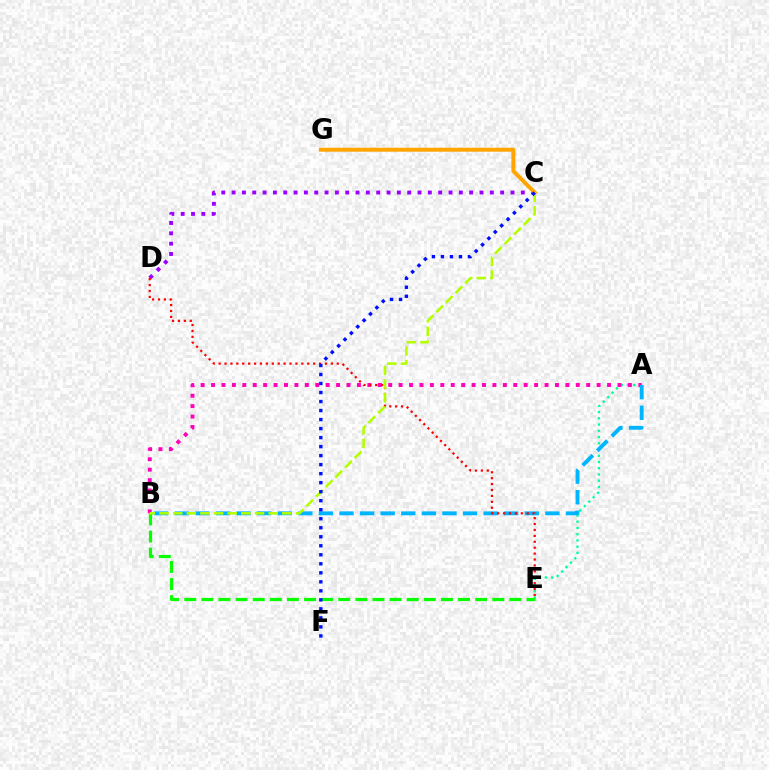{('A', 'E'): [{'color': '#00ff9d', 'line_style': 'dotted', 'thickness': 1.69}], ('A', 'B'): [{'color': '#ff00bd', 'line_style': 'dotted', 'thickness': 2.83}, {'color': '#00b5ff', 'line_style': 'dashed', 'thickness': 2.8}], ('C', 'D'): [{'color': '#9b00ff', 'line_style': 'dotted', 'thickness': 2.81}], ('B', 'E'): [{'color': '#08ff00', 'line_style': 'dashed', 'thickness': 2.32}], ('D', 'E'): [{'color': '#ff0000', 'line_style': 'dotted', 'thickness': 1.61}], ('C', 'G'): [{'color': '#ffa500', 'line_style': 'solid', 'thickness': 2.86}], ('B', 'C'): [{'color': '#b3ff00', 'line_style': 'dashed', 'thickness': 1.85}], ('C', 'F'): [{'color': '#0010ff', 'line_style': 'dotted', 'thickness': 2.45}]}